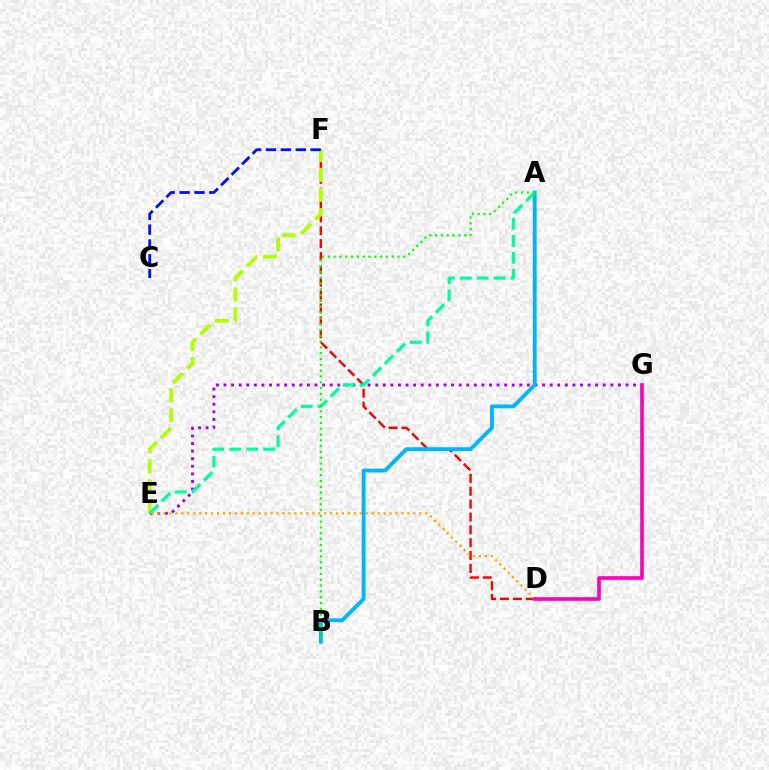{('D', 'F'): [{'color': '#ff0000', 'line_style': 'dashed', 'thickness': 1.75}], ('E', 'F'): [{'color': '#b3ff00', 'line_style': 'dashed', 'thickness': 2.72}], ('E', 'G'): [{'color': '#9b00ff', 'line_style': 'dotted', 'thickness': 2.06}], ('A', 'B'): [{'color': '#00b5ff', 'line_style': 'solid', 'thickness': 2.78}, {'color': '#08ff00', 'line_style': 'dotted', 'thickness': 1.58}], ('A', 'E'): [{'color': '#00ff9d', 'line_style': 'dashed', 'thickness': 2.3}], ('D', 'E'): [{'color': '#ffa500', 'line_style': 'dotted', 'thickness': 1.62}], ('C', 'F'): [{'color': '#0010ff', 'line_style': 'dashed', 'thickness': 2.02}], ('D', 'G'): [{'color': '#ff00bd', 'line_style': 'solid', 'thickness': 2.63}]}